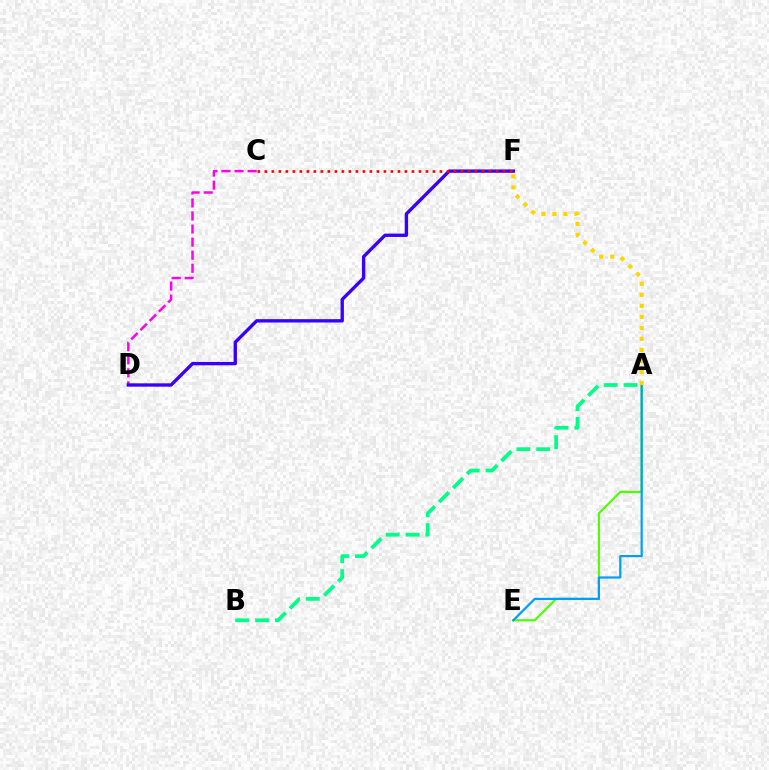{('A', 'E'): [{'color': '#4fff00', 'line_style': 'solid', 'thickness': 1.56}, {'color': '#009eff', 'line_style': 'solid', 'thickness': 1.59}], ('A', 'F'): [{'color': '#ffd500', 'line_style': 'dotted', 'thickness': 2.99}], ('C', 'D'): [{'color': '#ff00ed', 'line_style': 'dashed', 'thickness': 1.77}], ('D', 'F'): [{'color': '#3700ff', 'line_style': 'solid', 'thickness': 2.41}], ('C', 'F'): [{'color': '#ff0000', 'line_style': 'dotted', 'thickness': 1.9}], ('A', 'B'): [{'color': '#00ff86', 'line_style': 'dashed', 'thickness': 2.7}]}